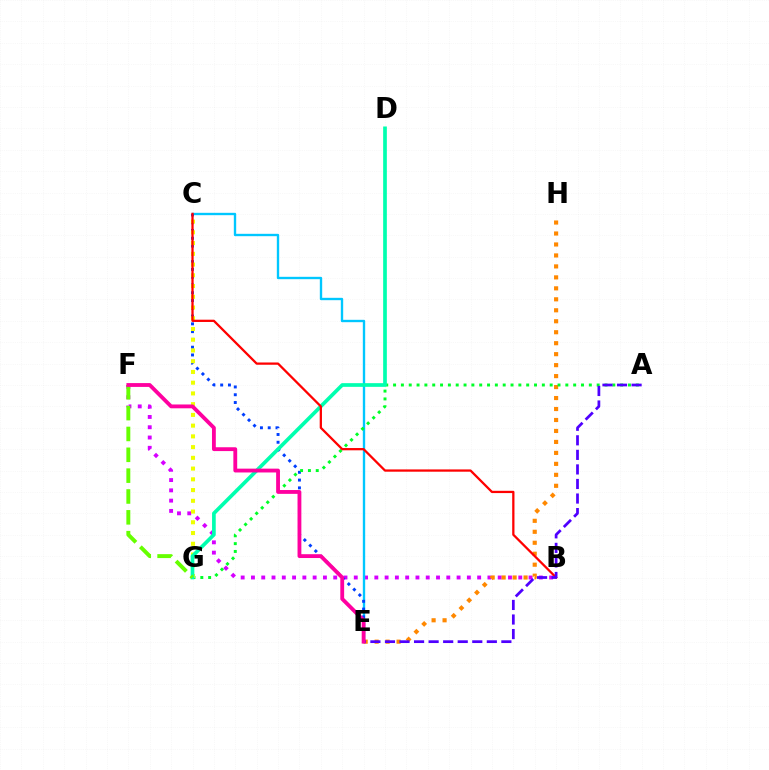{('B', 'F'): [{'color': '#d600ff', 'line_style': 'dotted', 'thickness': 2.79}], ('E', 'H'): [{'color': '#ff8800', 'line_style': 'dotted', 'thickness': 2.98}], ('C', 'E'): [{'color': '#00c7ff', 'line_style': 'solid', 'thickness': 1.7}, {'color': '#003fff', 'line_style': 'dotted', 'thickness': 2.11}], ('A', 'G'): [{'color': '#00ff27', 'line_style': 'dotted', 'thickness': 2.13}], ('C', 'G'): [{'color': '#eeff00', 'line_style': 'dotted', 'thickness': 2.92}], ('D', 'G'): [{'color': '#00ffaf', 'line_style': 'solid', 'thickness': 2.65}], ('B', 'C'): [{'color': '#ff0000', 'line_style': 'solid', 'thickness': 1.63}], ('F', 'G'): [{'color': '#66ff00', 'line_style': 'dashed', 'thickness': 2.83}], ('A', 'E'): [{'color': '#4f00ff', 'line_style': 'dashed', 'thickness': 1.98}], ('E', 'F'): [{'color': '#ff00a0', 'line_style': 'solid', 'thickness': 2.76}]}